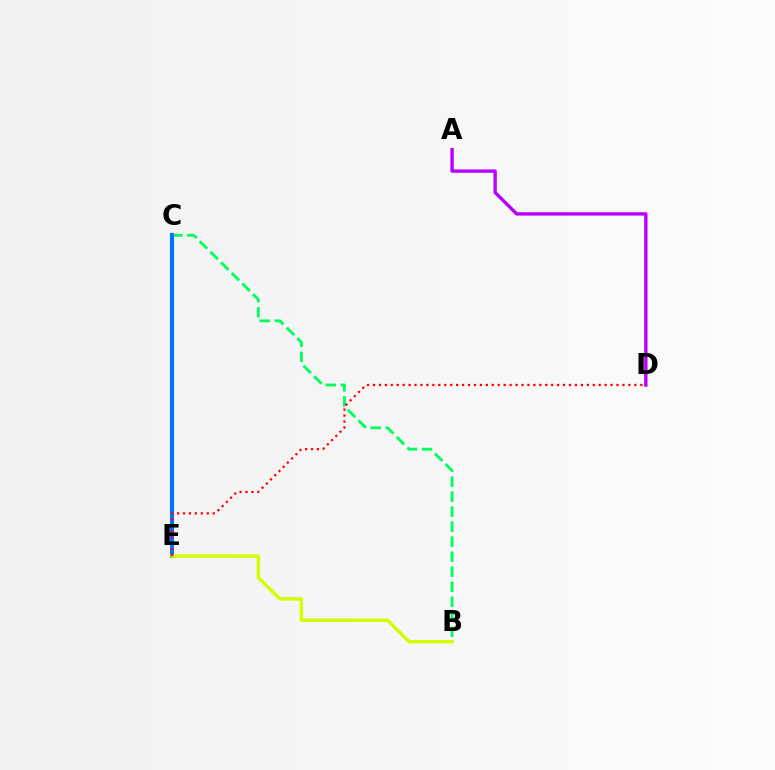{('B', 'C'): [{'color': '#00ff5c', 'line_style': 'dashed', 'thickness': 2.04}], ('A', 'D'): [{'color': '#b900ff', 'line_style': 'solid', 'thickness': 2.43}], ('C', 'E'): [{'color': '#0074ff', 'line_style': 'solid', 'thickness': 2.93}], ('B', 'E'): [{'color': '#d1ff00', 'line_style': 'solid', 'thickness': 2.45}], ('D', 'E'): [{'color': '#ff0000', 'line_style': 'dotted', 'thickness': 1.61}]}